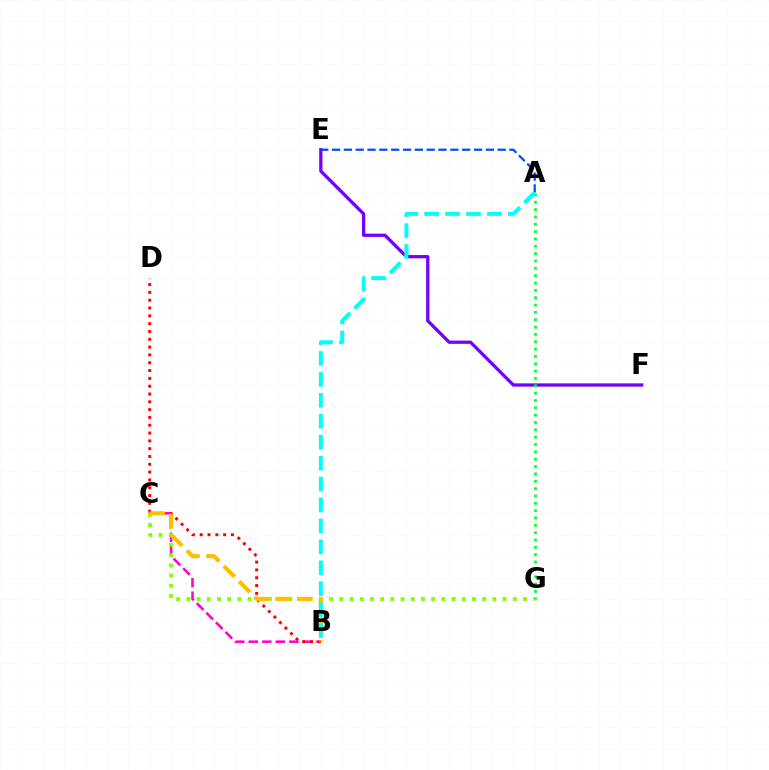{('B', 'C'): [{'color': '#ff00cf', 'line_style': 'dashed', 'thickness': 1.84}, {'color': '#ffbd00', 'line_style': 'dashed', 'thickness': 2.95}], ('B', 'D'): [{'color': '#ff0000', 'line_style': 'dotted', 'thickness': 2.12}], ('E', 'F'): [{'color': '#7200ff', 'line_style': 'solid', 'thickness': 2.35}], ('C', 'G'): [{'color': '#84ff00', 'line_style': 'dotted', 'thickness': 2.77}], ('A', 'G'): [{'color': '#00ff39', 'line_style': 'dotted', 'thickness': 1.99}], ('A', 'E'): [{'color': '#004bff', 'line_style': 'dashed', 'thickness': 1.61}], ('A', 'B'): [{'color': '#00fff6', 'line_style': 'dashed', 'thickness': 2.84}]}